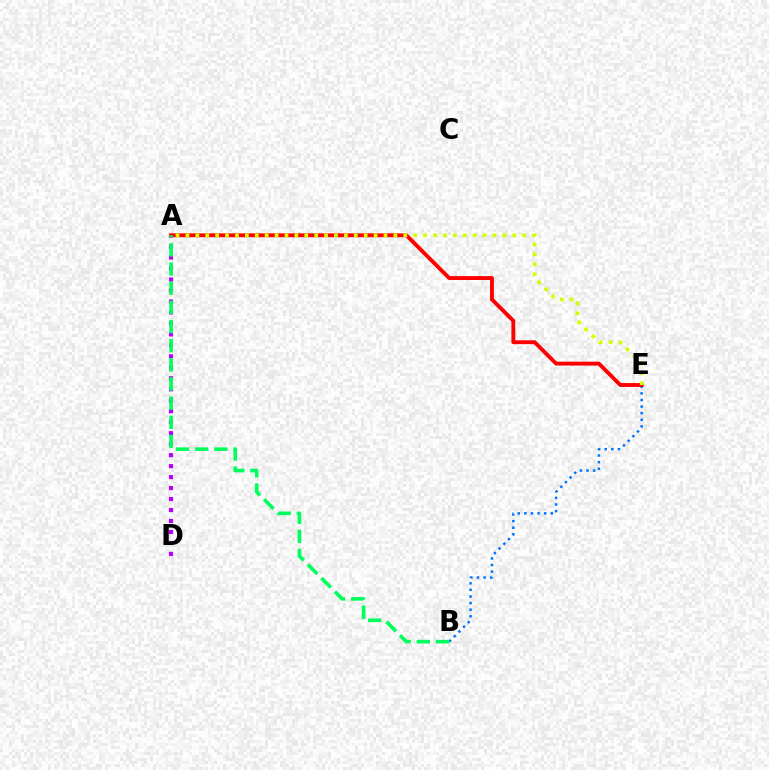{('A', 'D'): [{'color': '#b900ff', 'line_style': 'dotted', 'thickness': 2.98}], ('B', 'E'): [{'color': '#0074ff', 'line_style': 'dotted', 'thickness': 1.79}], ('A', 'E'): [{'color': '#ff0000', 'line_style': 'solid', 'thickness': 2.79}, {'color': '#d1ff00', 'line_style': 'dotted', 'thickness': 2.69}], ('A', 'B'): [{'color': '#00ff5c', 'line_style': 'dashed', 'thickness': 2.6}]}